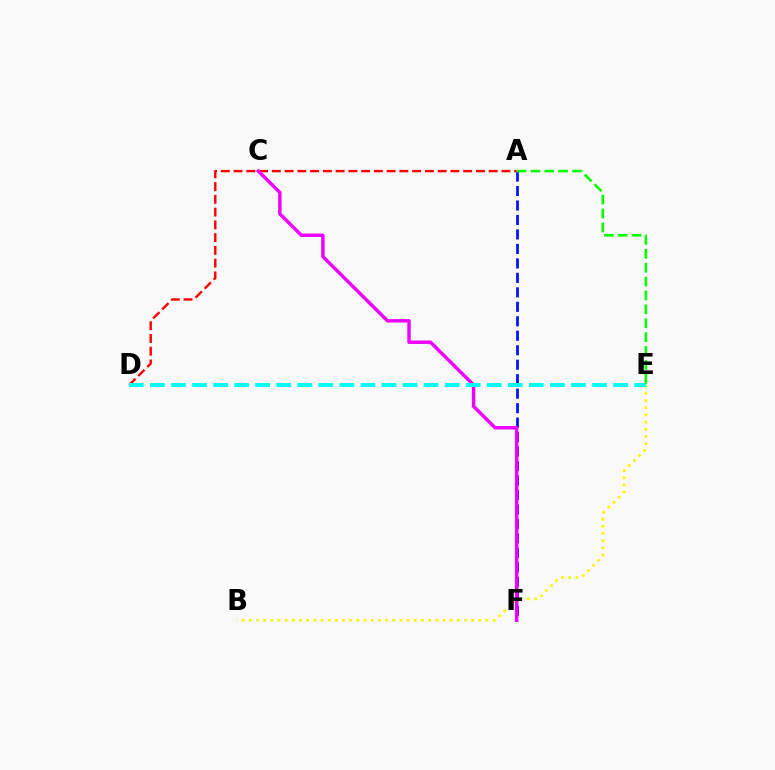{('A', 'D'): [{'color': '#ff0000', 'line_style': 'dashed', 'thickness': 1.73}], ('A', 'F'): [{'color': '#0010ff', 'line_style': 'dashed', 'thickness': 1.97}], ('B', 'E'): [{'color': '#fcf500', 'line_style': 'dotted', 'thickness': 1.95}], ('C', 'F'): [{'color': '#ee00ff', 'line_style': 'solid', 'thickness': 2.48}], ('D', 'E'): [{'color': '#00fff6', 'line_style': 'dashed', 'thickness': 2.86}], ('A', 'E'): [{'color': '#08ff00', 'line_style': 'dashed', 'thickness': 1.89}]}